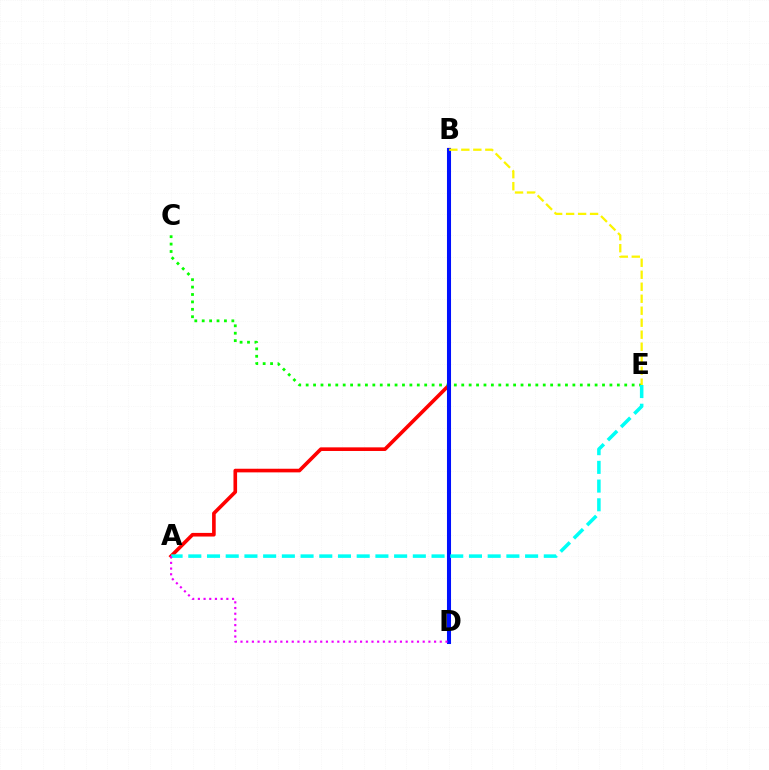{('A', 'B'): [{'color': '#ff0000', 'line_style': 'solid', 'thickness': 2.61}], ('C', 'E'): [{'color': '#08ff00', 'line_style': 'dotted', 'thickness': 2.01}], ('B', 'D'): [{'color': '#0010ff', 'line_style': 'solid', 'thickness': 2.92}], ('A', 'E'): [{'color': '#00fff6', 'line_style': 'dashed', 'thickness': 2.54}], ('B', 'E'): [{'color': '#fcf500', 'line_style': 'dashed', 'thickness': 1.63}], ('A', 'D'): [{'color': '#ee00ff', 'line_style': 'dotted', 'thickness': 1.55}]}